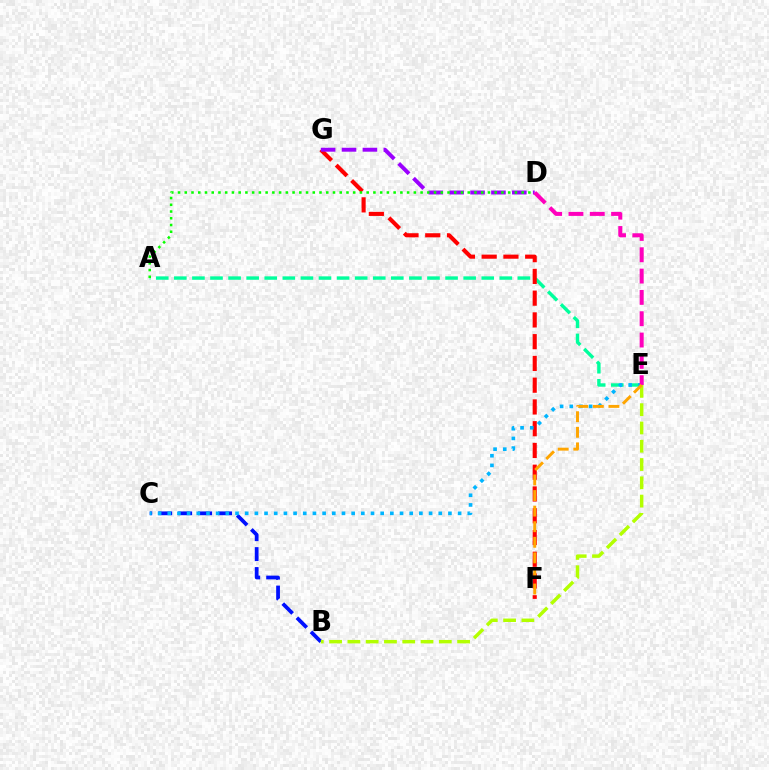{('B', 'C'): [{'color': '#0010ff', 'line_style': 'dashed', 'thickness': 2.71}], ('A', 'E'): [{'color': '#00ff9d', 'line_style': 'dashed', 'thickness': 2.46}], ('F', 'G'): [{'color': '#ff0000', 'line_style': 'dashed', 'thickness': 2.96}], ('B', 'E'): [{'color': '#b3ff00', 'line_style': 'dashed', 'thickness': 2.48}], ('D', 'G'): [{'color': '#9b00ff', 'line_style': 'dashed', 'thickness': 2.84}], ('C', 'E'): [{'color': '#00b5ff', 'line_style': 'dotted', 'thickness': 2.63}], ('A', 'D'): [{'color': '#08ff00', 'line_style': 'dotted', 'thickness': 1.83}], ('D', 'E'): [{'color': '#ff00bd', 'line_style': 'dashed', 'thickness': 2.9}], ('E', 'F'): [{'color': '#ffa500', 'line_style': 'dashed', 'thickness': 2.12}]}